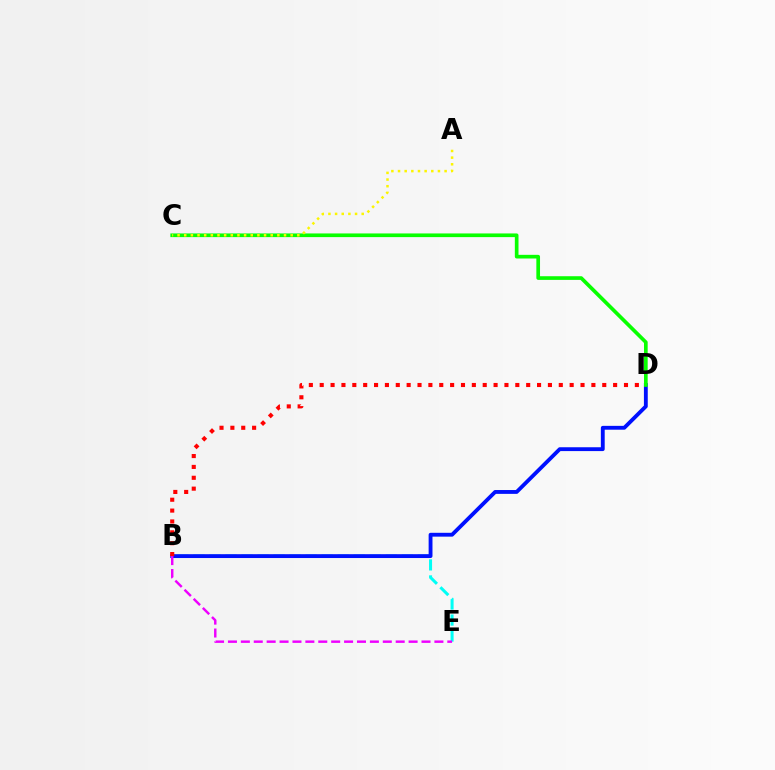{('B', 'E'): [{'color': '#00fff6', 'line_style': 'dashed', 'thickness': 2.18}, {'color': '#ee00ff', 'line_style': 'dashed', 'thickness': 1.75}], ('B', 'D'): [{'color': '#0010ff', 'line_style': 'solid', 'thickness': 2.77}, {'color': '#ff0000', 'line_style': 'dotted', 'thickness': 2.95}], ('C', 'D'): [{'color': '#08ff00', 'line_style': 'solid', 'thickness': 2.64}], ('A', 'C'): [{'color': '#fcf500', 'line_style': 'dotted', 'thickness': 1.81}]}